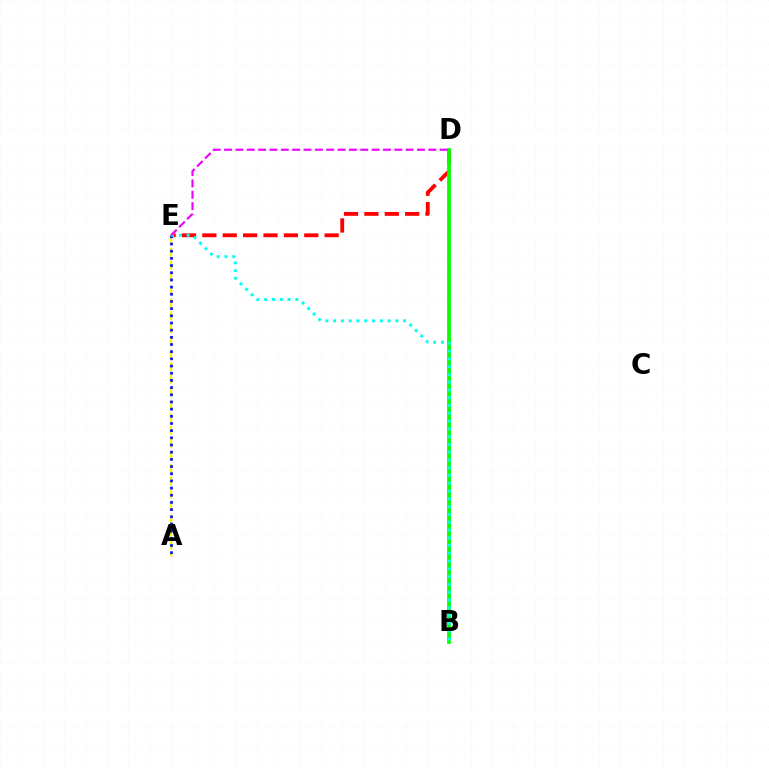{('D', 'E'): [{'color': '#ff0000', 'line_style': 'dashed', 'thickness': 2.77}, {'color': '#ee00ff', 'line_style': 'dashed', 'thickness': 1.54}], ('B', 'D'): [{'color': '#08ff00', 'line_style': 'solid', 'thickness': 2.72}], ('A', 'E'): [{'color': '#fcf500', 'line_style': 'dashed', 'thickness': 1.73}, {'color': '#0010ff', 'line_style': 'dotted', 'thickness': 1.95}], ('B', 'E'): [{'color': '#00fff6', 'line_style': 'dotted', 'thickness': 2.11}]}